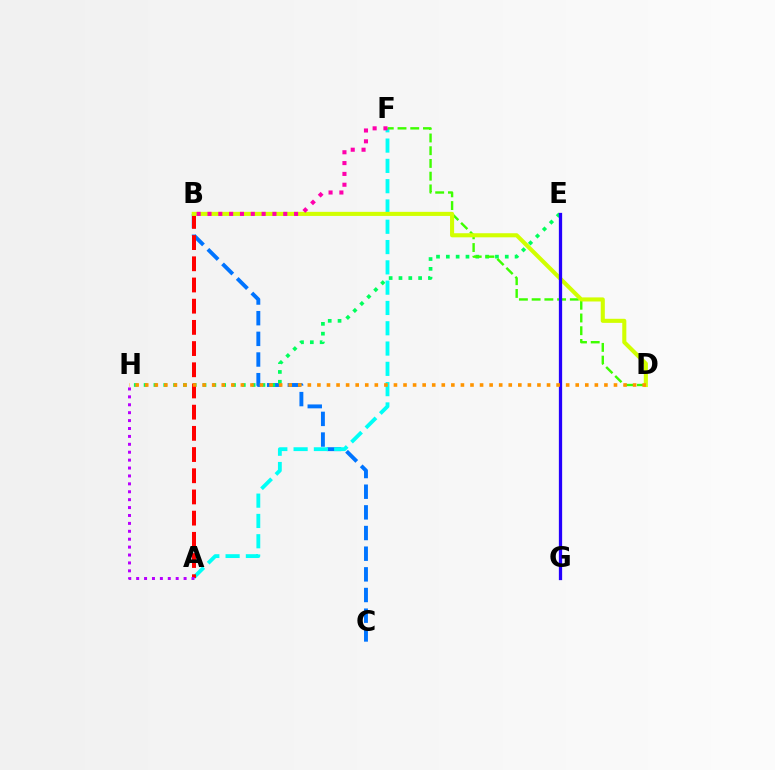{('B', 'C'): [{'color': '#0074ff', 'line_style': 'dashed', 'thickness': 2.81}], ('E', 'H'): [{'color': '#00ff5c', 'line_style': 'dotted', 'thickness': 2.67}], ('A', 'F'): [{'color': '#00fff6', 'line_style': 'dashed', 'thickness': 2.76}], ('D', 'F'): [{'color': '#3dff00', 'line_style': 'dashed', 'thickness': 1.73}], ('A', 'B'): [{'color': '#ff0000', 'line_style': 'dashed', 'thickness': 2.88}], ('B', 'D'): [{'color': '#d1ff00', 'line_style': 'solid', 'thickness': 2.94}], ('A', 'H'): [{'color': '#b900ff', 'line_style': 'dotted', 'thickness': 2.15}], ('E', 'G'): [{'color': '#2500ff', 'line_style': 'solid', 'thickness': 2.35}], ('D', 'H'): [{'color': '#ff9400', 'line_style': 'dotted', 'thickness': 2.6}], ('B', 'F'): [{'color': '#ff00ac', 'line_style': 'dotted', 'thickness': 2.94}]}